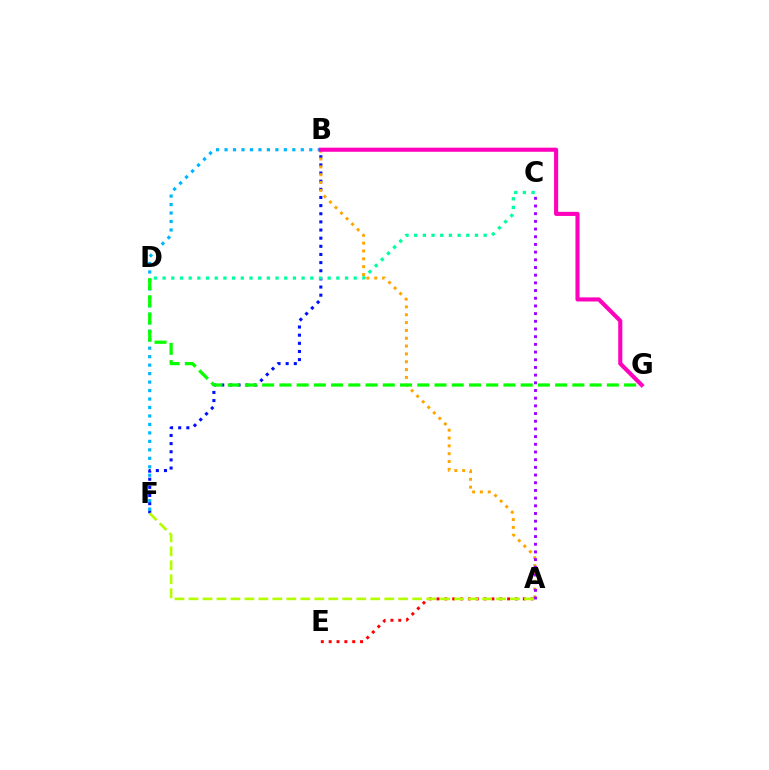{('B', 'F'): [{'color': '#0010ff', 'line_style': 'dotted', 'thickness': 2.21}, {'color': '#00b5ff', 'line_style': 'dotted', 'thickness': 2.3}], ('A', 'B'): [{'color': '#ffa500', 'line_style': 'dotted', 'thickness': 2.13}], ('B', 'G'): [{'color': '#ff00bd', 'line_style': 'solid', 'thickness': 2.95}], ('D', 'G'): [{'color': '#08ff00', 'line_style': 'dashed', 'thickness': 2.34}], ('A', 'E'): [{'color': '#ff0000', 'line_style': 'dotted', 'thickness': 2.13}], ('A', 'C'): [{'color': '#9b00ff', 'line_style': 'dotted', 'thickness': 2.09}], ('C', 'D'): [{'color': '#00ff9d', 'line_style': 'dotted', 'thickness': 2.36}], ('A', 'F'): [{'color': '#b3ff00', 'line_style': 'dashed', 'thickness': 1.9}]}